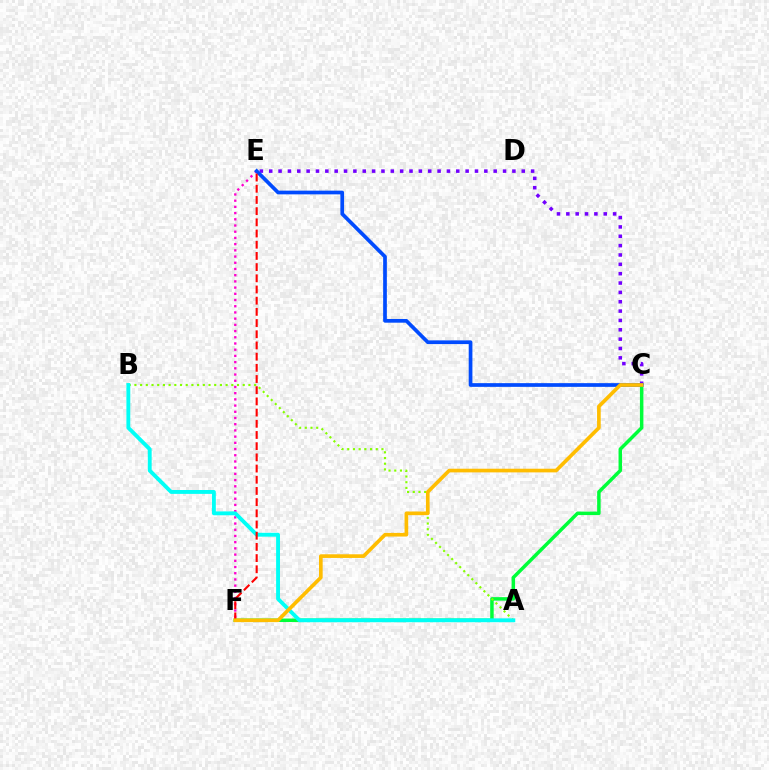{('E', 'F'): [{'color': '#ff00cf', 'line_style': 'dotted', 'thickness': 1.69}, {'color': '#ff0000', 'line_style': 'dashed', 'thickness': 1.52}], ('C', 'E'): [{'color': '#7200ff', 'line_style': 'dotted', 'thickness': 2.54}, {'color': '#004bff', 'line_style': 'solid', 'thickness': 2.66}], ('C', 'F'): [{'color': '#00ff39', 'line_style': 'solid', 'thickness': 2.51}, {'color': '#ffbd00', 'line_style': 'solid', 'thickness': 2.63}], ('A', 'B'): [{'color': '#84ff00', 'line_style': 'dotted', 'thickness': 1.55}, {'color': '#00fff6', 'line_style': 'solid', 'thickness': 2.79}]}